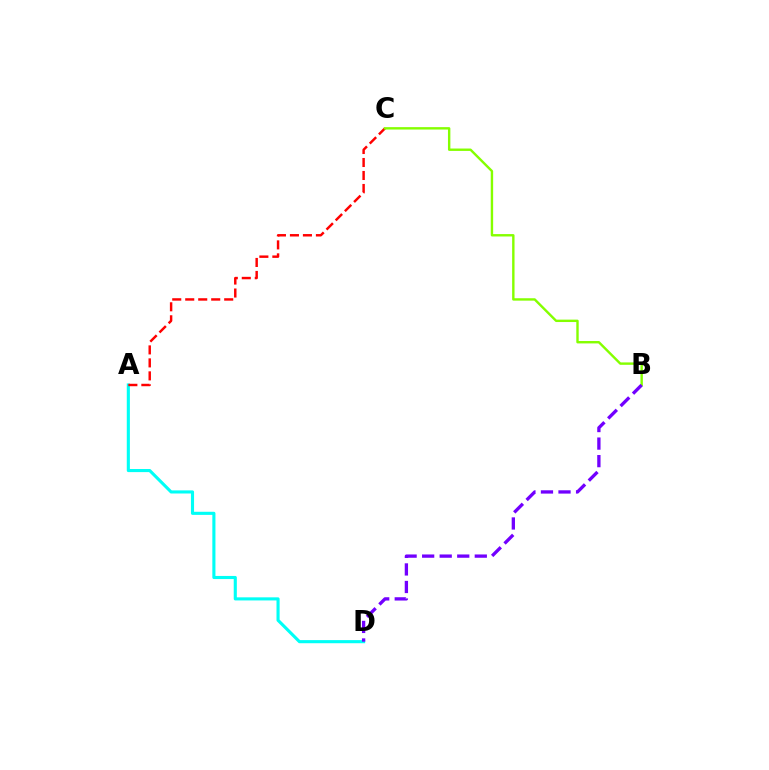{('A', 'D'): [{'color': '#00fff6', 'line_style': 'solid', 'thickness': 2.24}], ('A', 'C'): [{'color': '#ff0000', 'line_style': 'dashed', 'thickness': 1.76}], ('B', 'C'): [{'color': '#84ff00', 'line_style': 'solid', 'thickness': 1.73}], ('B', 'D'): [{'color': '#7200ff', 'line_style': 'dashed', 'thickness': 2.38}]}